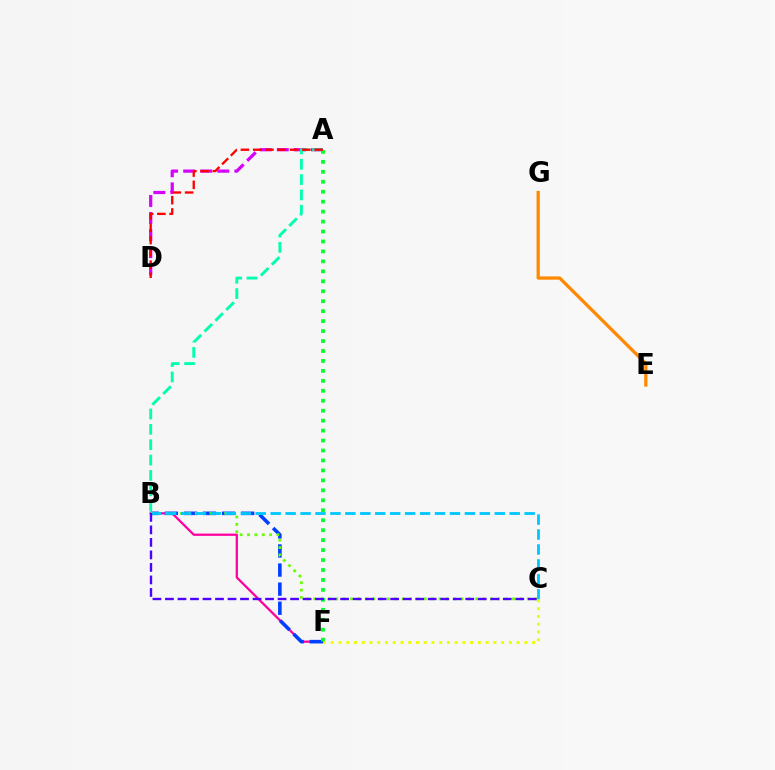{('A', 'D'): [{'color': '#d600ff', 'line_style': 'dashed', 'thickness': 2.32}, {'color': '#ff0000', 'line_style': 'dashed', 'thickness': 1.67}], ('A', 'B'): [{'color': '#00ffaf', 'line_style': 'dashed', 'thickness': 2.08}], ('B', 'F'): [{'color': '#ff00a0', 'line_style': 'solid', 'thickness': 1.63}, {'color': '#003fff', 'line_style': 'dashed', 'thickness': 2.59}], ('B', 'C'): [{'color': '#66ff00', 'line_style': 'dotted', 'thickness': 2.0}, {'color': '#00c7ff', 'line_style': 'dashed', 'thickness': 2.03}, {'color': '#4f00ff', 'line_style': 'dashed', 'thickness': 1.7}], ('E', 'G'): [{'color': '#ff8800', 'line_style': 'solid', 'thickness': 2.34}], ('A', 'F'): [{'color': '#00ff27', 'line_style': 'dotted', 'thickness': 2.7}], ('C', 'F'): [{'color': '#eeff00', 'line_style': 'dotted', 'thickness': 2.1}]}